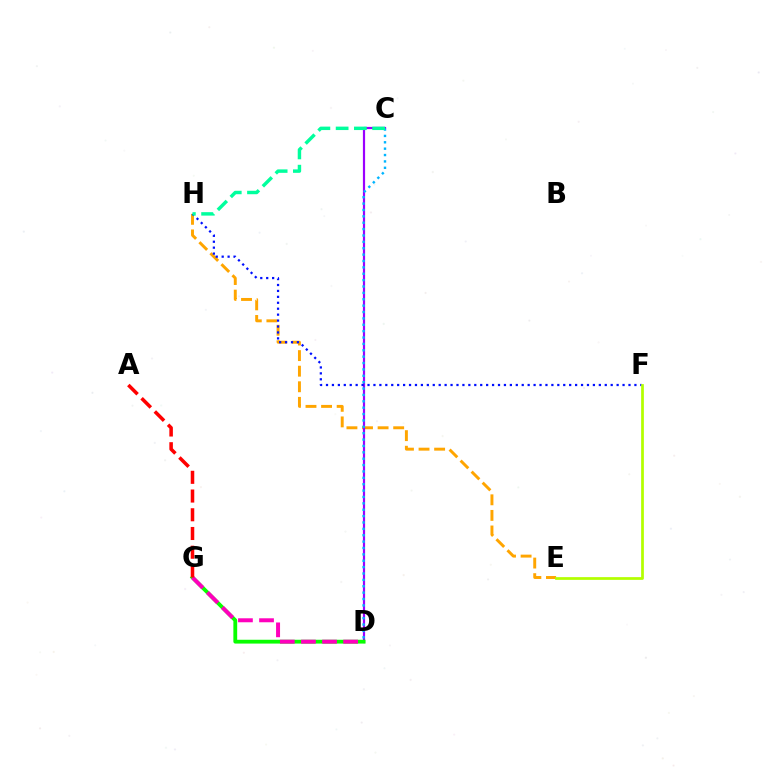{('E', 'H'): [{'color': '#ffa500', 'line_style': 'dashed', 'thickness': 2.12}], ('C', 'D'): [{'color': '#9b00ff', 'line_style': 'solid', 'thickness': 1.58}, {'color': '#00b5ff', 'line_style': 'dotted', 'thickness': 1.73}], ('F', 'H'): [{'color': '#0010ff', 'line_style': 'dotted', 'thickness': 1.61}], ('C', 'H'): [{'color': '#00ff9d', 'line_style': 'dashed', 'thickness': 2.48}], ('D', 'G'): [{'color': '#08ff00', 'line_style': 'solid', 'thickness': 2.74}, {'color': '#ff00bd', 'line_style': 'dashed', 'thickness': 2.87}], ('E', 'F'): [{'color': '#b3ff00', 'line_style': 'solid', 'thickness': 1.97}], ('A', 'G'): [{'color': '#ff0000', 'line_style': 'dashed', 'thickness': 2.54}]}